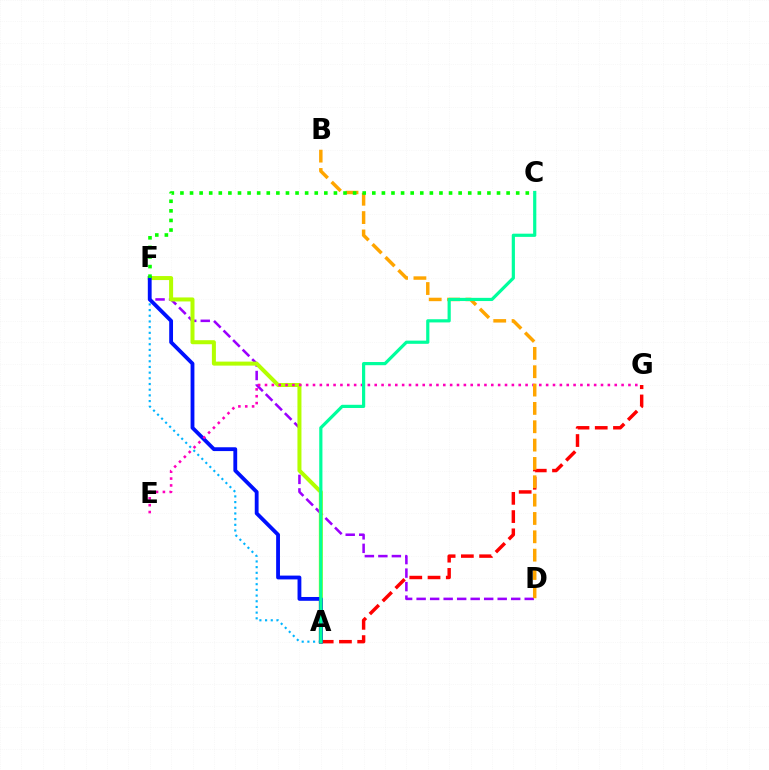{('A', 'G'): [{'color': '#ff0000', 'line_style': 'dashed', 'thickness': 2.48}], ('D', 'F'): [{'color': '#9b00ff', 'line_style': 'dashed', 'thickness': 1.84}], ('A', 'F'): [{'color': '#b3ff00', 'line_style': 'solid', 'thickness': 2.89}, {'color': '#00b5ff', 'line_style': 'dotted', 'thickness': 1.54}, {'color': '#0010ff', 'line_style': 'solid', 'thickness': 2.75}], ('E', 'G'): [{'color': '#ff00bd', 'line_style': 'dotted', 'thickness': 1.86}], ('B', 'D'): [{'color': '#ffa500', 'line_style': 'dashed', 'thickness': 2.49}], ('C', 'F'): [{'color': '#08ff00', 'line_style': 'dotted', 'thickness': 2.61}], ('A', 'C'): [{'color': '#00ff9d', 'line_style': 'solid', 'thickness': 2.3}]}